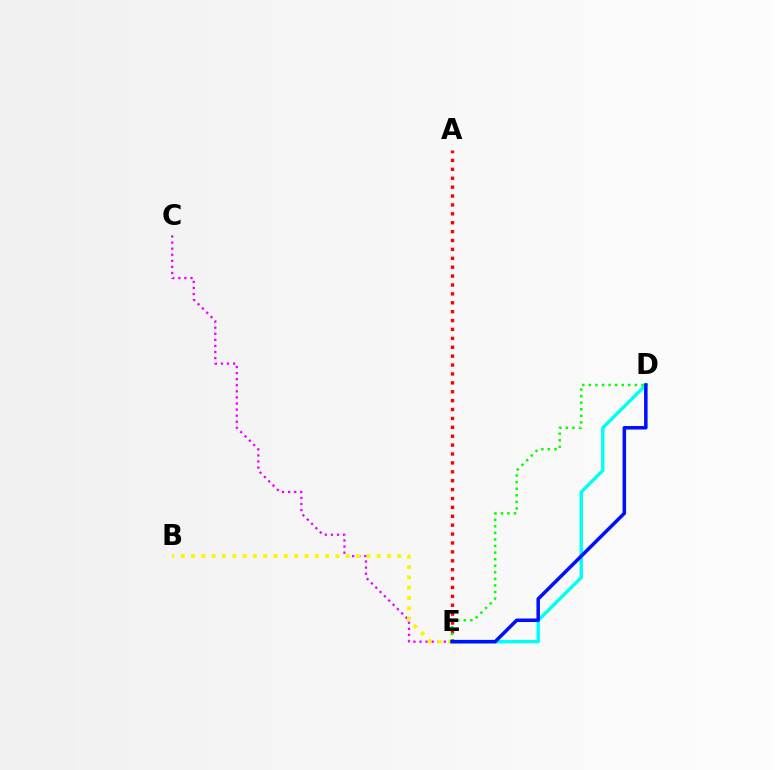{('C', 'E'): [{'color': '#ee00ff', 'line_style': 'dotted', 'thickness': 1.65}], ('A', 'E'): [{'color': '#ff0000', 'line_style': 'dotted', 'thickness': 2.42}], ('B', 'E'): [{'color': '#fcf500', 'line_style': 'dotted', 'thickness': 2.8}], ('D', 'E'): [{'color': '#00fff6', 'line_style': 'solid', 'thickness': 2.46}, {'color': '#08ff00', 'line_style': 'dotted', 'thickness': 1.79}, {'color': '#0010ff', 'line_style': 'solid', 'thickness': 2.53}]}